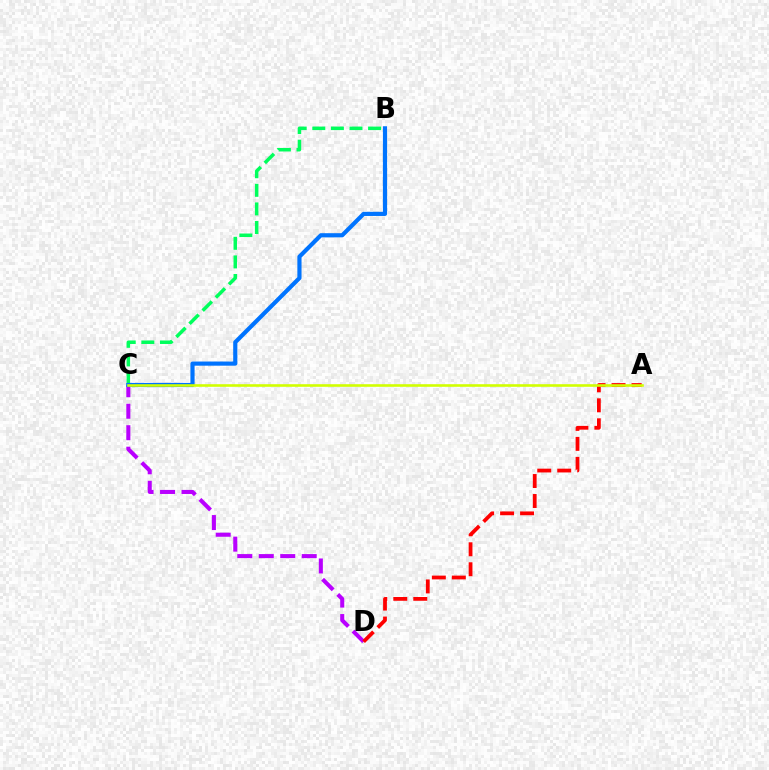{('B', 'C'): [{'color': '#00ff5c', 'line_style': 'dashed', 'thickness': 2.53}, {'color': '#0074ff', 'line_style': 'solid', 'thickness': 3.0}], ('C', 'D'): [{'color': '#b900ff', 'line_style': 'dashed', 'thickness': 2.92}], ('A', 'D'): [{'color': '#ff0000', 'line_style': 'dashed', 'thickness': 2.71}], ('A', 'C'): [{'color': '#d1ff00', 'line_style': 'solid', 'thickness': 1.87}]}